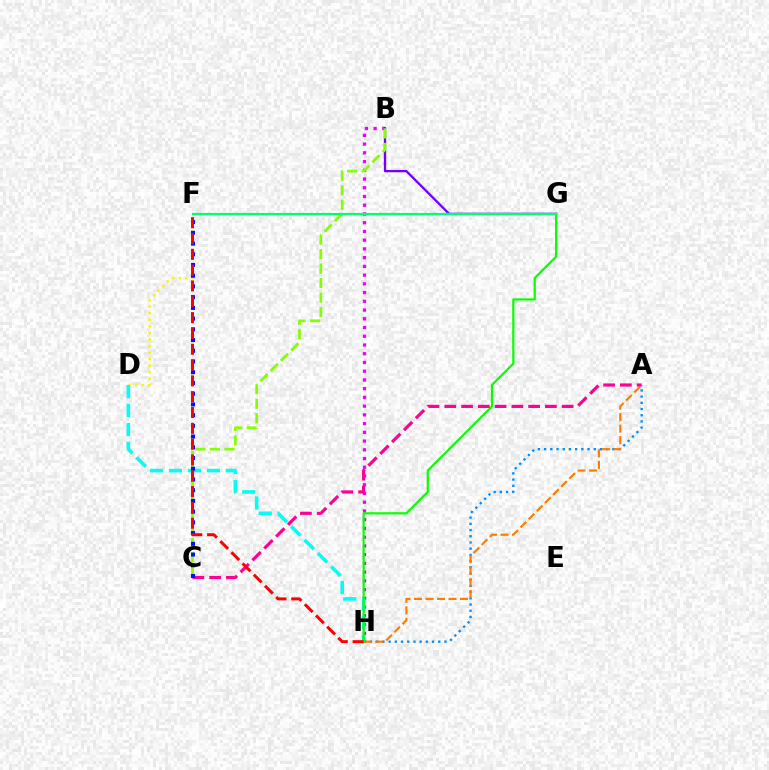{('A', 'H'): [{'color': '#008cff', 'line_style': 'dotted', 'thickness': 1.69}, {'color': '#ff7c00', 'line_style': 'dashed', 'thickness': 1.56}], ('B', 'H'): [{'color': '#ee00ff', 'line_style': 'dotted', 'thickness': 2.37}], ('D', 'F'): [{'color': '#fcf500', 'line_style': 'dotted', 'thickness': 1.78}], ('D', 'H'): [{'color': '#00fff6', 'line_style': 'dashed', 'thickness': 2.57}], ('B', 'G'): [{'color': '#7200ff', 'line_style': 'solid', 'thickness': 1.67}], ('B', 'C'): [{'color': '#84ff00', 'line_style': 'dashed', 'thickness': 1.97}], ('G', 'H'): [{'color': '#08ff00', 'line_style': 'solid', 'thickness': 1.58}], ('A', 'C'): [{'color': '#ff0094', 'line_style': 'dashed', 'thickness': 2.28}], ('C', 'F'): [{'color': '#0010ff', 'line_style': 'dotted', 'thickness': 2.91}], ('F', 'H'): [{'color': '#ff0000', 'line_style': 'dashed', 'thickness': 2.15}], ('F', 'G'): [{'color': '#00ff74', 'line_style': 'solid', 'thickness': 1.6}]}